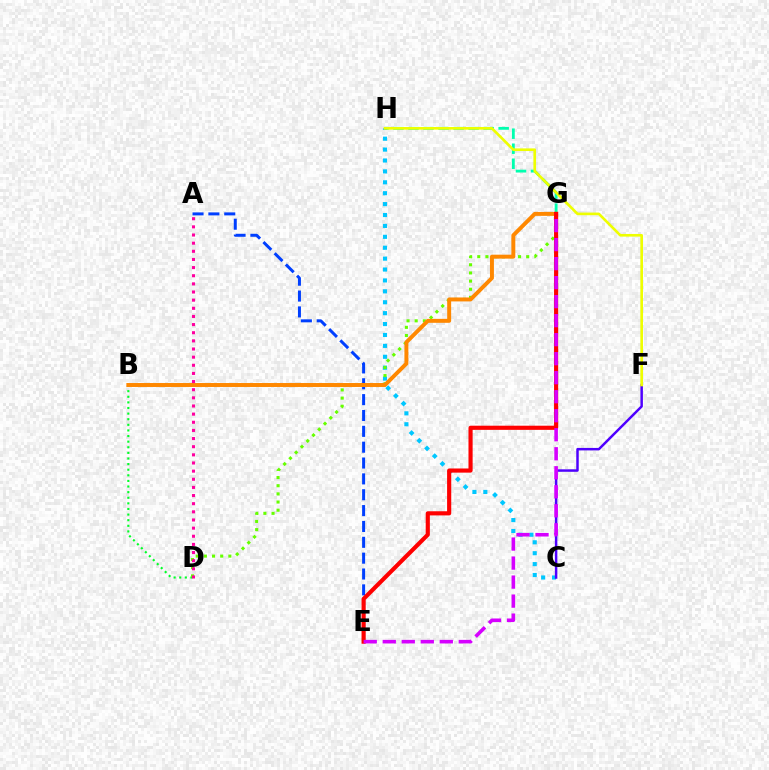{('G', 'H'): [{'color': '#00ffaf', 'line_style': 'dashed', 'thickness': 2.04}], ('A', 'E'): [{'color': '#003fff', 'line_style': 'dashed', 'thickness': 2.15}], ('C', 'H'): [{'color': '#00c7ff', 'line_style': 'dotted', 'thickness': 2.96}], ('C', 'F'): [{'color': '#4f00ff', 'line_style': 'solid', 'thickness': 1.78}], ('B', 'D'): [{'color': '#00ff27', 'line_style': 'dotted', 'thickness': 1.52}], ('D', 'G'): [{'color': '#66ff00', 'line_style': 'dotted', 'thickness': 2.22}], ('B', 'G'): [{'color': '#ff8800', 'line_style': 'solid', 'thickness': 2.84}], ('F', 'H'): [{'color': '#eeff00', 'line_style': 'solid', 'thickness': 1.9}], ('A', 'D'): [{'color': '#ff00a0', 'line_style': 'dotted', 'thickness': 2.21}], ('E', 'G'): [{'color': '#ff0000', 'line_style': 'solid', 'thickness': 2.98}, {'color': '#d600ff', 'line_style': 'dashed', 'thickness': 2.58}]}